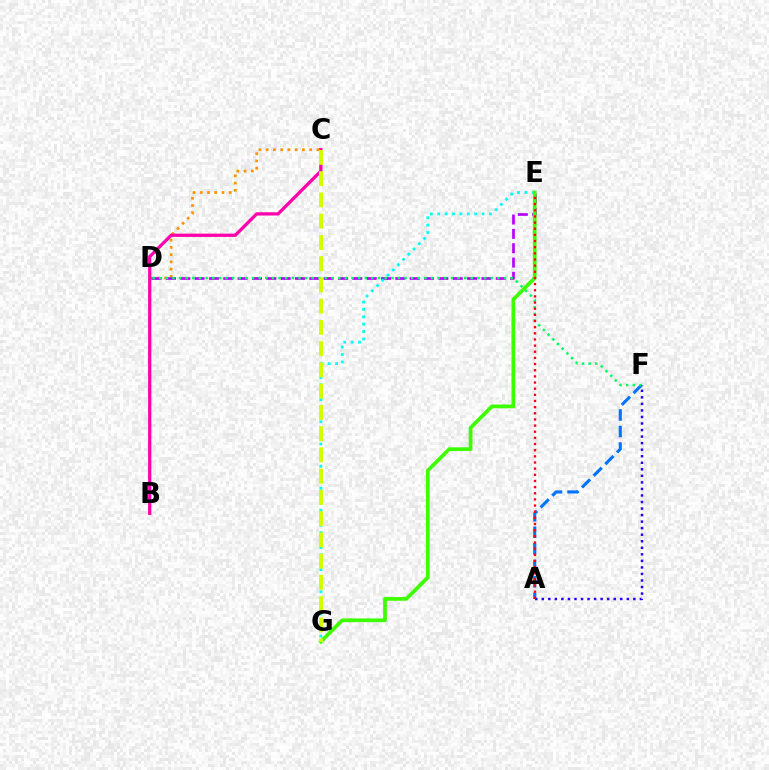{('C', 'D'): [{'color': '#ff9400', 'line_style': 'dotted', 'thickness': 1.97}], ('B', 'C'): [{'color': '#ff00ac', 'line_style': 'solid', 'thickness': 2.34}], ('A', 'F'): [{'color': '#0074ff', 'line_style': 'dashed', 'thickness': 2.25}, {'color': '#2500ff', 'line_style': 'dotted', 'thickness': 1.78}], ('D', 'E'): [{'color': '#b900ff', 'line_style': 'dashed', 'thickness': 1.95}], ('E', 'G'): [{'color': '#00fff6', 'line_style': 'dotted', 'thickness': 2.01}, {'color': '#3dff00', 'line_style': 'solid', 'thickness': 2.68}], ('D', 'F'): [{'color': '#00ff5c', 'line_style': 'dotted', 'thickness': 1.8}], ('A', 'E'): [{'color': '#ff0000', 'line_style': 'dotted', 'thickness': 1.67}], ('C', 'G'): [{'color': '#d1ff00', 'line_style': 'dashed', 'thickness': 2.89}]}